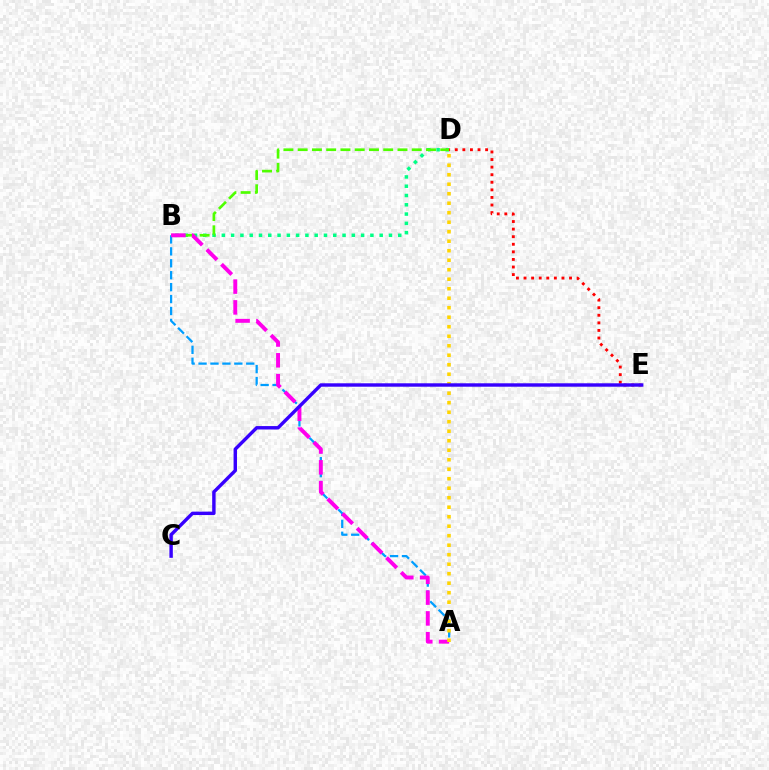{('A', 'B'): [{'color': '#009eff', 'line_style': 'dashed', 'thickness': 1.62}, {'color': '#ff00ed', 'line_style': 'dashed', 'thickness': 2.82}], ('B', 'D'): [{'color': '#00ff86', 'line_style': 'dotted', 'thickness': 2.52}, {'color': '#4fff00', 'line_style': 'dashed', 'thickness': 1.94}], ('D', 'E'): [{'color': '#ff0000', 'line_style': 'dotted', 'thickness': 2.06}], ('A', 'D'): [{'color': '#ffd500', 'line_style': 'dotted', 'thickness': 2.58}], ('C', 'E'): [{'color': '#3700ff', 'line_style': 'solid', 'thickness': 2.46}]}